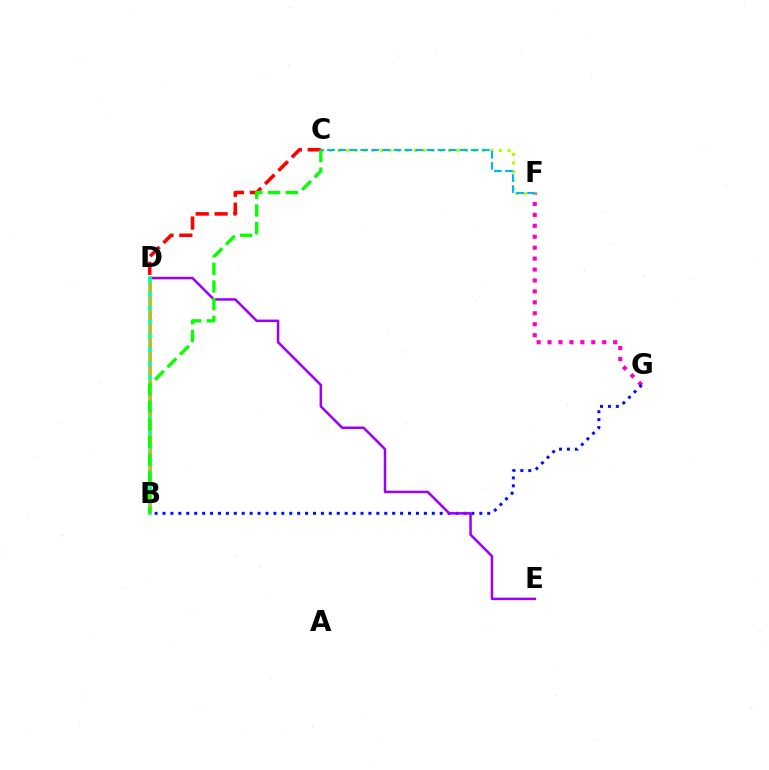{('F', 'G'): [{'color': '#ff00bd', 'line_style': 'dotted', 'thickness': 2.97}], ('B', 'G'): [{'color': '#0010ff', 'line_style': 'dotted', 'thickness': 2.15}], ('C', 'D'): [{'color': '#ff0000', 'line_style': 'dashed', 'thickness': 2.57}], ('C', 'F'): [{'color': '#b3ff00', 'line_style': 'dotted', 'thickness': 2.31}, {'color': '#00b5ff', 'line_style': 'dashed', 'thickness': 1.5}], ('D', 'E'): [{'color': '#9b00ff', 'line_style': 'solid', 'thickness': 1.82}], ('B', 'D'): [{'color': '#00ff9d', 'line_style': 'solid', 'thickness': 2.64}, {'color': '#ffa500', 'line_style': 'dashed', 'thickness': 1.88}], ('B', 'C'): [{'color': '#08ff00', 'line_style': 'dashed', 'thickness': 2.4}]}